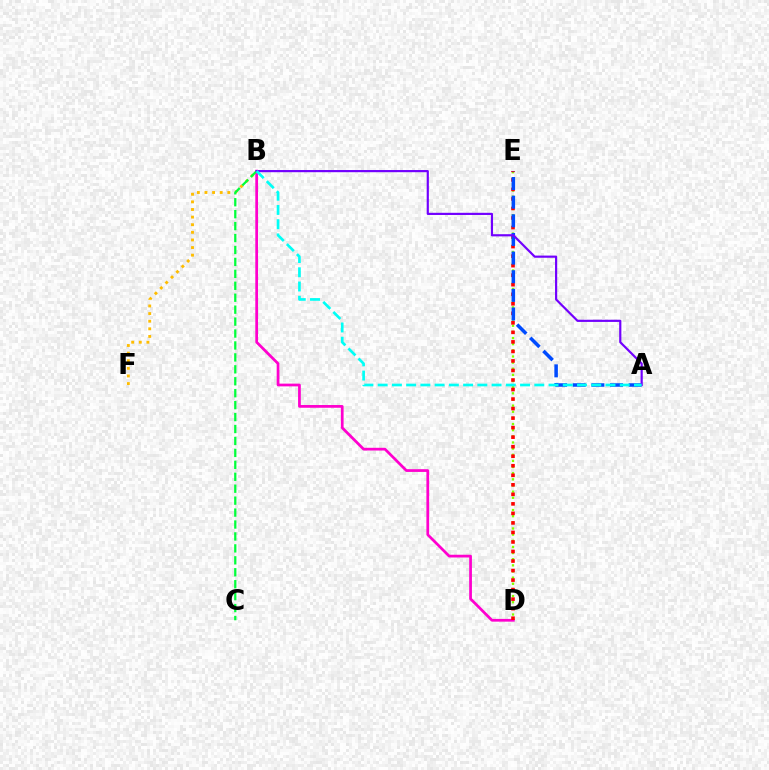{('B', 'D'): [{'color': '#ff00cf', 'line_style': 'solid', 'thickness': 1.97}], ('D', 'E'): [{'color': '#84ff00', 'line_style': 'dotted', 'thickness': 1.67}, {'color': '#ff0000', 'line_style': 'dotted', 'thickness': 2.59}], ('B', 'F'): [{'color': '#ffbd00', 'line_style': 'dotted', 'thickness': 2.07}], ('B', 'C'): [{'color': '#00ff39', 'line_style': 'dashed', 'thickness': 1.62}], ('A', 'E'): [{'color': '#004bff', 'line_style': 'dashed', 'thickness': 2.53}], ('A', 'B'): [{'color': '#7200ff', 'line_style': 'solid', 'thickness': 1.57}, {'color': '#00fff6', 'line_style': 'dashed', 'thickness': 1.93}]}